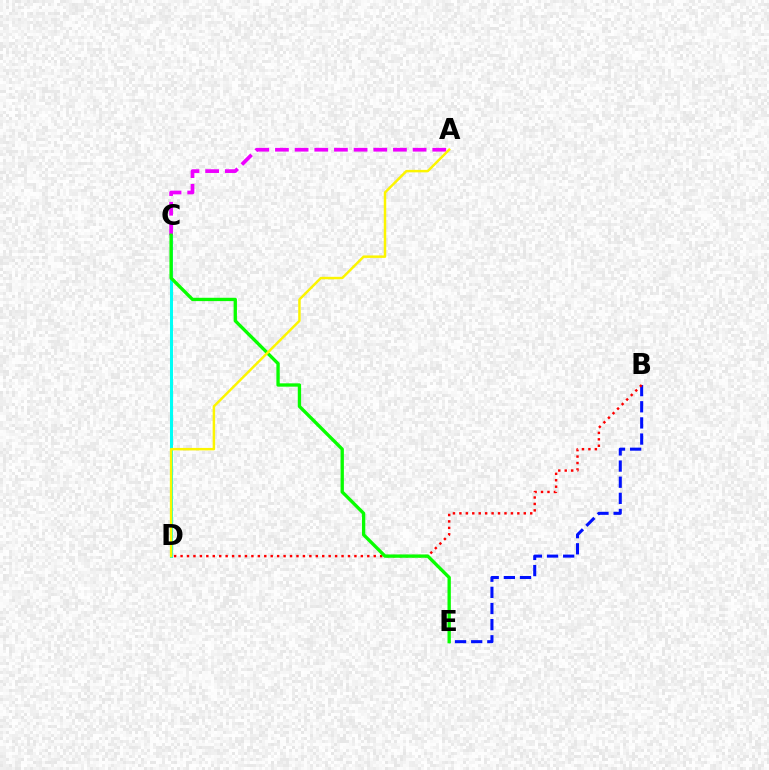{('C', 'D'): [{'color': '#00fff6', 'line_style': 'solid', 'thickness': 2.19}], ('A', 'C'): [{'color': '#ee00ff', 'line_style': 'dashed', 'thickness': 2.67}], ('B', 'E'): [{'color': '#0010ff', 'line_style': 'dashed', 'thickness': 2.19}], ('B', 'D'): [{'color': '#ff0000', 'line_style': 'dotted', 'thickness': 1.75}], ('C', 'E'): [{'color': '#08ff00', 'line_style': 'solid', 'thickness': 2.4}], ('A', 'D'): [{'color': '#fcf500', 'line_style': 'solid', 'thickness': 1.78}]}